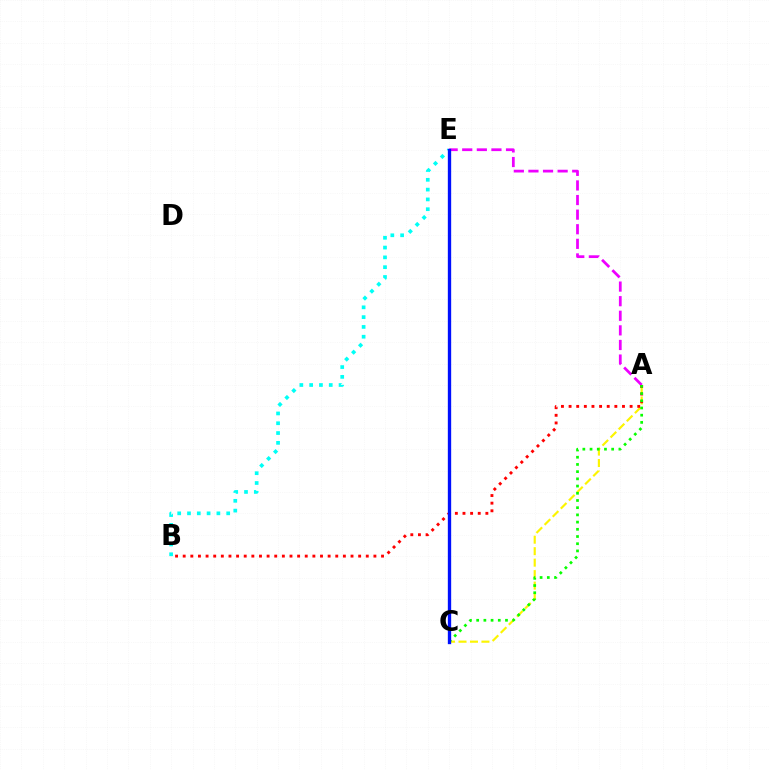{('A', 'E'): [{'color': '#ee00ff', 'line_style': 'dashed', 'thickness': 1.98}], ('A', 'C'): [{'color': '#fcf500', 'line_style': 'dashed', 'thickness': 1.56}, {'color': '#08ff00', 'line_style': 'dotted', 'thickness': 1.96}], ('A', 'B'): [{'color': '#ff0000', 'line_style': 'dotted', 'thickness': 2.07}], ('B', 'E'): [{'color': '#00fff6', 'line_style': 'dotted', 'thickness': 2.66}], ('C', 'E'): [{'color': '#0010ff', 'line_style': 'solid', 'thickness': 2.4}]}